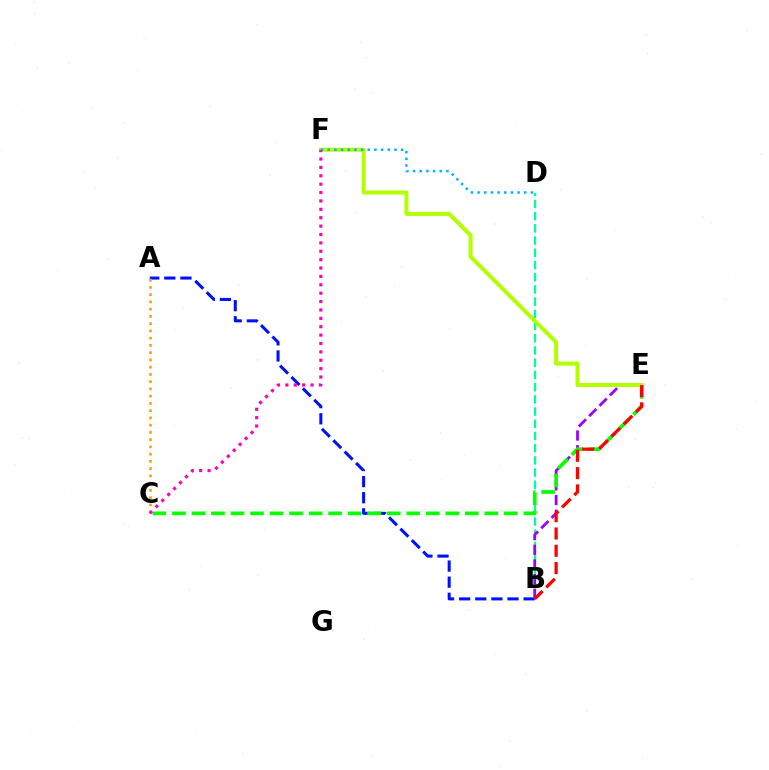{('A', 'B'): [{'color': '#0010ff', 'line_style': 'dashed', 'thickness': 2.19}], ('B', 'D'): [{'color': '#00ff9d', 'line_style': 'dashed', 'thickness': 1.66}], ('B', 'E'): [{'color': '#9b00ff', 'line_style': 'dashed', 'thickness': 1.99}, {'color': '#ff0000', 'line_style': 'dashed', 'thickness': 2.35}], ('C', 'E'): [{'color': '#08ff00', 'line_style': 'dashed', 'thickness': 2.65}], ('E', 'F'): [{'color': '#b3ff00', 'line_style': 'solid', 'thickness': 2.89}], ('A', 'C'): [{'color': '#ffa500', 'line_style': 'dotted', 'thickness': 1.97}], ('C', 'F'): [{'color': '#ff00bd', 'line_style': 'dotted', 'thickness': 2.28}], ('D', 'F'): [{'color': '#00b5ff', 'line_style': 'dotted', 'thickness': 1.81}]}